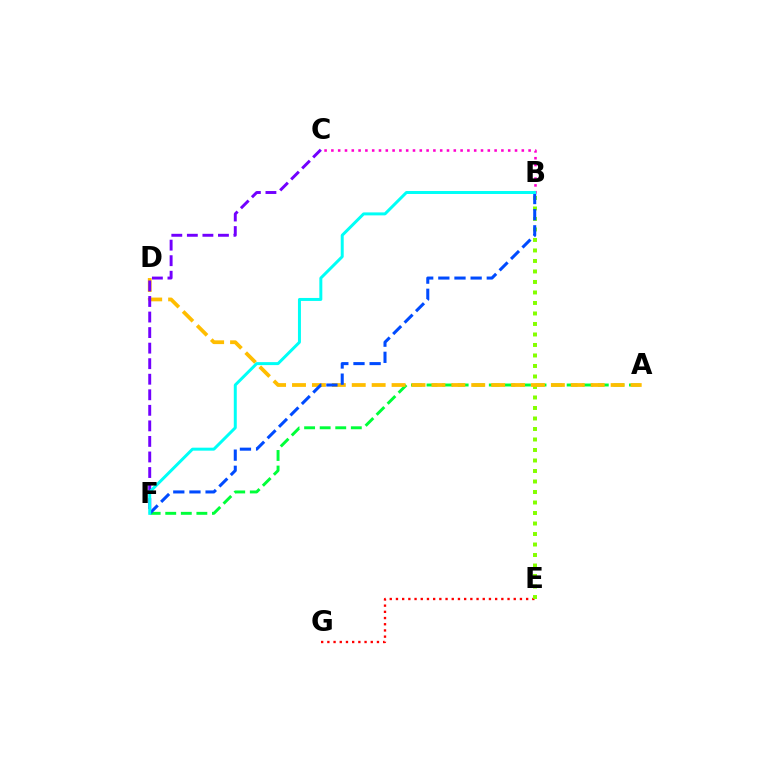{('E', 'G'): [{'color': '#ff0000', 'line_style': 'dotted', 'thickness': 1.68}], ('B', 'E'): [{'color': '#84ff00', 'line_style': 'dotted', 'thickness': 2.85}], ('B', 'C'): [{'color': '#ff00cf', 'line_style': 'dotted', 'thickness': 1.85}], ('A', 'F'): [{'color': '#00ff39', 'line_style': 'dashed', 'thickness': 2.12}], ('A', 'D'): [{'color': '#ffbd00', 'line_style': 'dashed', 'thickness': 2.71}], ('B', 'F'): [{'color': '#004bff', 'line_style': 'dashed', 'thickness': 2.19}, {'color': '#00fff6', 'line_style': 'solid', 'thickness': 2.14}], ('C', 'F'): [{'color': '#7200ff', 'line_style': 'dashed', 'thickness': 2.11}]}